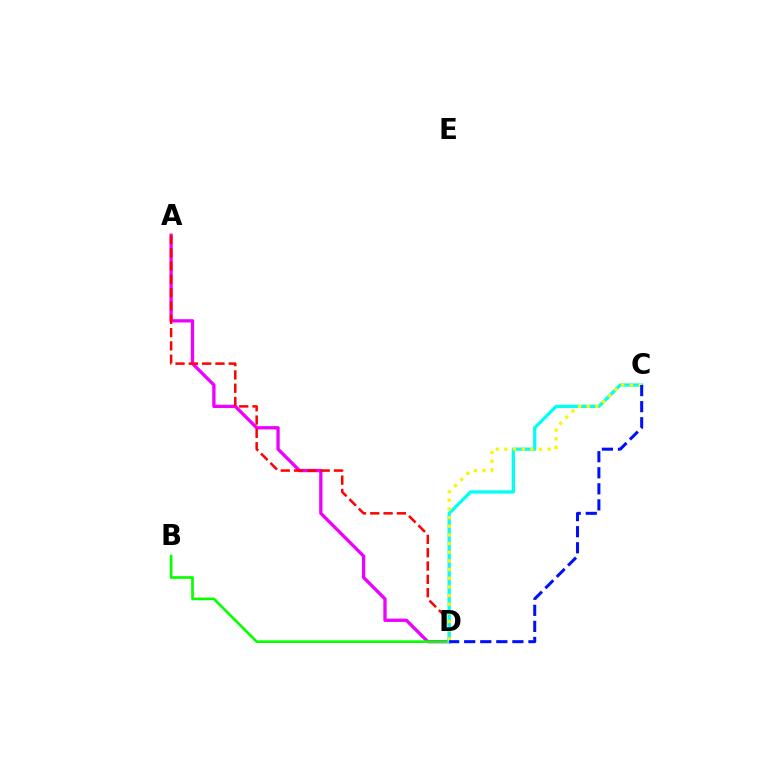{('A', 'D'): [{'color': '#ee00ff', 'line_style': 'solid', 'thickness': 2.38}, {'color': '#ff0000', 'line_style': 'dashed', 'thickness': 1.81}], ('B', 'D'): [{'color': '#08ff00', 'line_style': 'solid', 'thickness': 1.93}], ('C', 'D'): [{'color': '#00fff6', 'line_style': 'solid', 'thickness': 2.37}, {'color': '#fcf500', 'line_style': 'dotted', 'thickness': 2.35}, {'color': '#0010ff', 'line_style': 'dashed', 'thickness': 2.18}]}